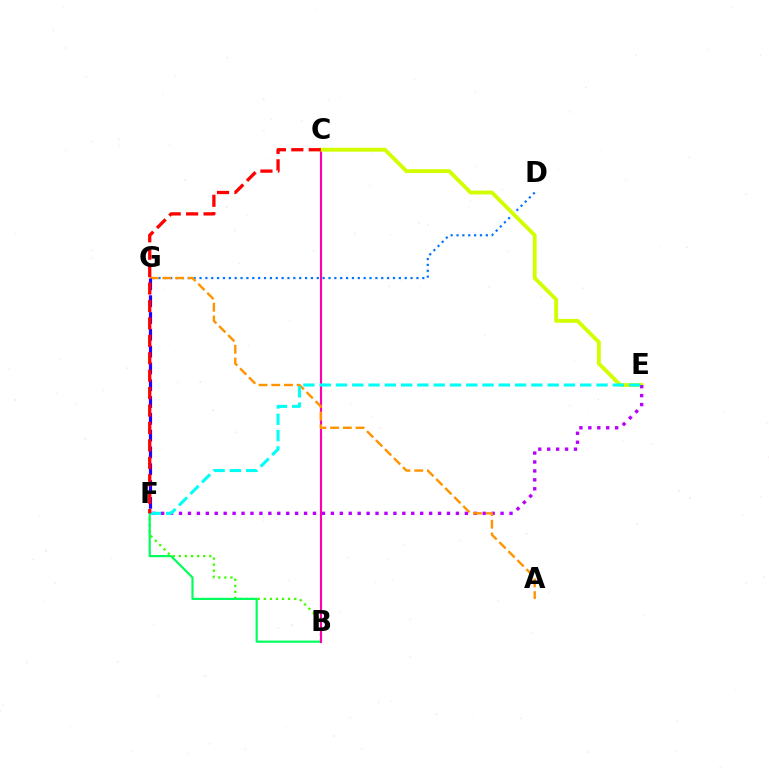{('D', 'G'): [{'color': '#0074ff', 'line_style': 'dotted', 'thickness': 1.59}], ('B', 'F'): [{'color': '#3dff00', 'line_style': 'dotted', 'thickness': 1.65}, {'color': '#00ff5c', 'line_style': 'solid', 'thickness': 1.57}], ('B', 'C'): [{'color': '#ff00ac', 'line_style': 'solid', 'thickness': 1.53}], ('C', 'E'): [{'color': '#d1ff00', 'line_style': 'solid', 'thickness': 2.78}], ('E', 'F'): [{'color': '#b900ff', 'line_style': 'dotted', 'thickness': 2.43}, {'color': '#00fff6', 'line_style': 'dashed', 'thickness': 2.21}], ('A', 'G'): [{'color': '#ff9400', 'line_style': 'dashed', 'thickness': 1.73}], ('F', 'G'): [{'color': '#2500ff', 'line_style': 'dashed', 'thickness': 2.28}], ('C', 'F'): [{'color': '#ff0000', 'line_style': 'dashed', 'thickness': 2.37}]}